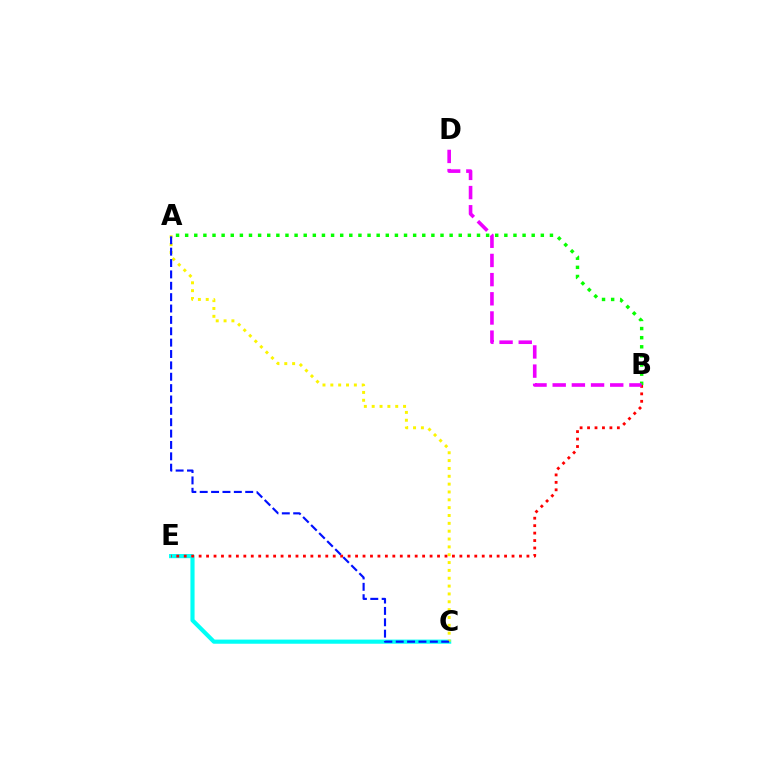{('A', 'B'): [{'color': '#08ff00', 'line_style': 'dotted', 'thickness': 2.48}], ('C', 'E'): [{'color': '#00fff6', 'line_style': 'solid', 'thickness': 2.98}], ('A', 'C'): [{'color': '#fcf500', 'line_style': 'dotted', 'thickness': 2.13}, {'color': '#0010ff', 'line_style': 'dashed', 'thickness': 1.54}], ('B', 'E'): [{'color': '#ff0000', 'line_style': 'dotted', 'thickness': 2.02}], ('B', 'D'): [{'color': '#ee00ff', 'line_style': 'dashed', 'thickness': 2.61}]}